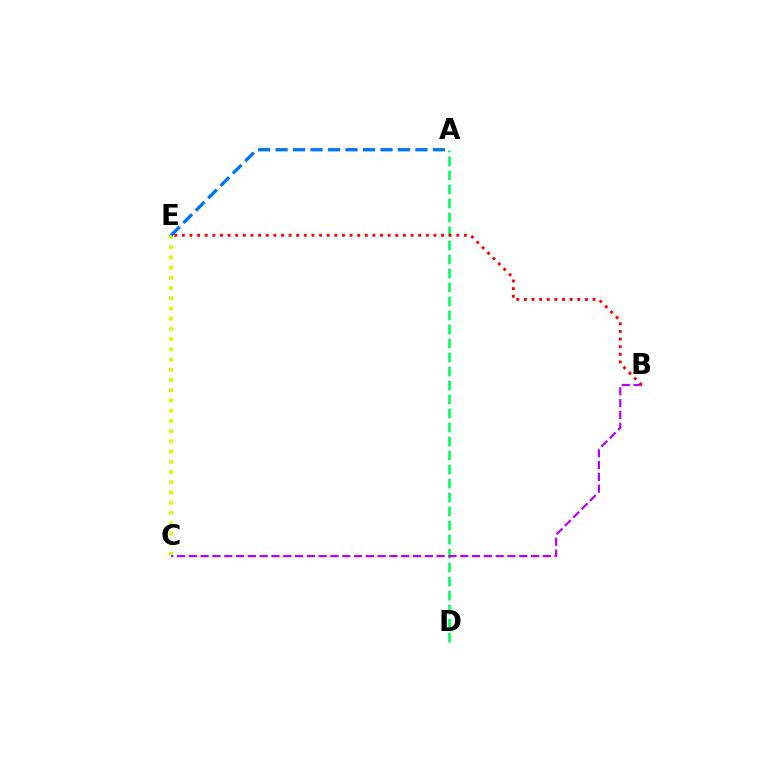{('C', 'E'): [{'color': '#d1ff00', 'line_style': 'dotted', 'thickness': 2.78}], ('A', 'D'): [{'color': '#00ff5c', 'line_style': 'dashed', 'thickness': 1.9}], ('B', 'C'): [{'color': '#b900ff', 'line_style': 'dashed', 'thickness': 1.6}], ('B', 'E'): [{'color': '#ff0000', 'line_style': 'dotted', 'thickness': 2.07}], ('A', 'E'): [{'color': '#0074ff', 'line_style': 'dashed', 'thickness': 2.37}]}